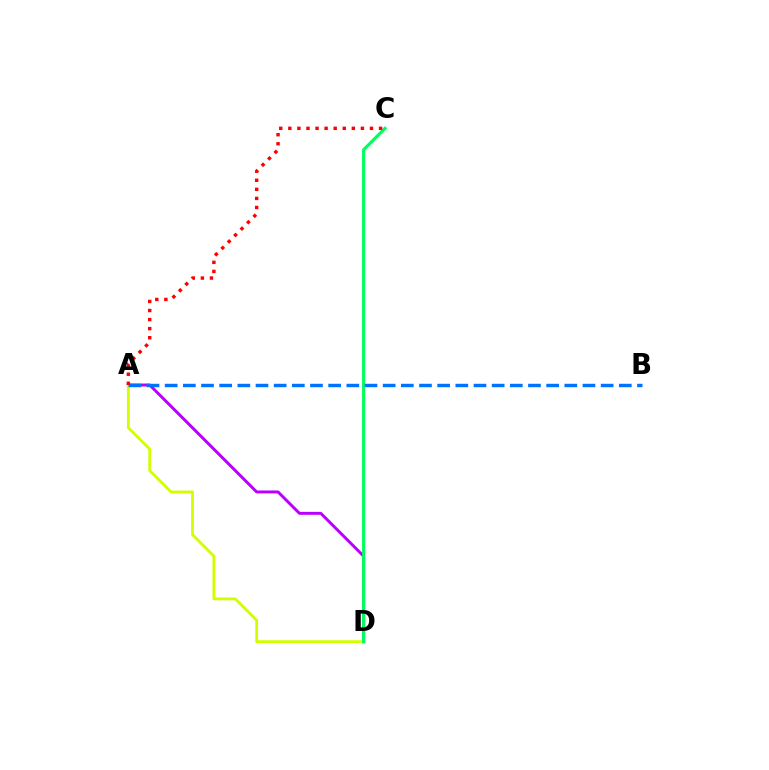{('A', 'D'): [{'color': '#b900ff', 'line_style': 'solid', 'thickness': 2.12}, {'color': '#d1ff00', 'line_style': 'solid', 'thickness': 2.03}], ('C', 'D'): [{'color': '#00ff5c', 'line_style': 'solid', 'thickness': 2.24}], ('A', 'B'): [{'color': '#0074ff', 'line_style': 'dashed', 'thickness': 2.47}], ('A', 'C'): [{'color': '#ff0000', 'line_style': 'dotted', 'thickness': 2.46}]}